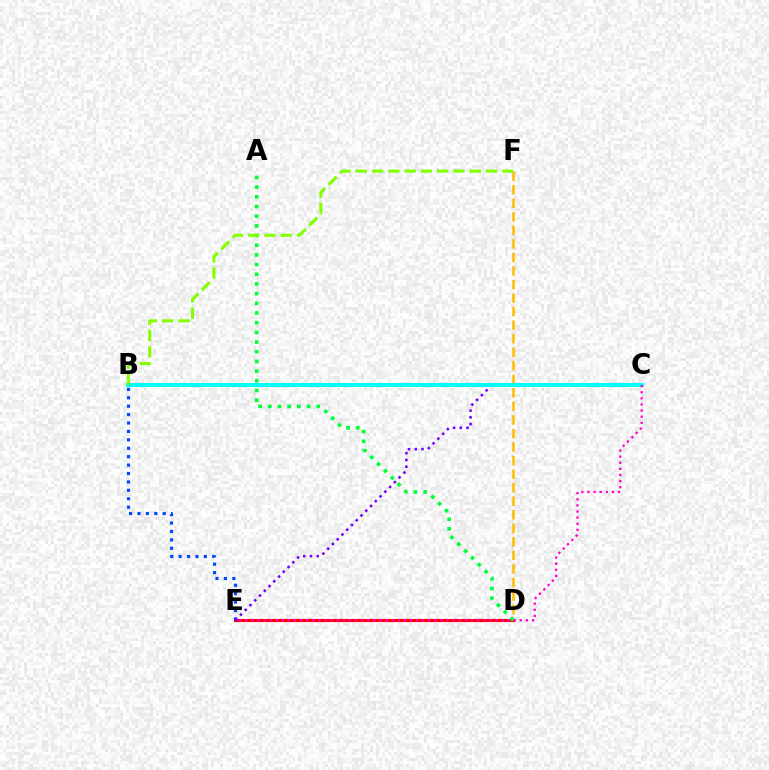{('D', 'E'): [{'color': '#ff0000', 'line_style': 'solid', 'thickness': 2.25}], ('D', 'F'): [{'color': '#ffbd00', 'line_style': 'dashed', 'thickness': 1.84}], ('A', 'D'): [{'color': '#00ff39', 'line_style': 'dotted', 'thickness': 2.63}], ('B', 'E'): [{'color': '#004bff', 'line_style': 'dotted', 'thickness': 2.29}], ('C', 'E'): [{'color': '#7200ff', 'line_style': 'dotted', 'thickness': 1.83}, {'color': '#ff00cf', 'line_style': 'dotted', 'thickness': 1.66}], ('B', 'C'): [{'color': '#00fff6', 'line_style': 'solid', 'thickness': 2.91}], ('B', 'F'): [{'color': '#84ff00', 'line_style': 'dashed', 'thickness': 2.21}]}